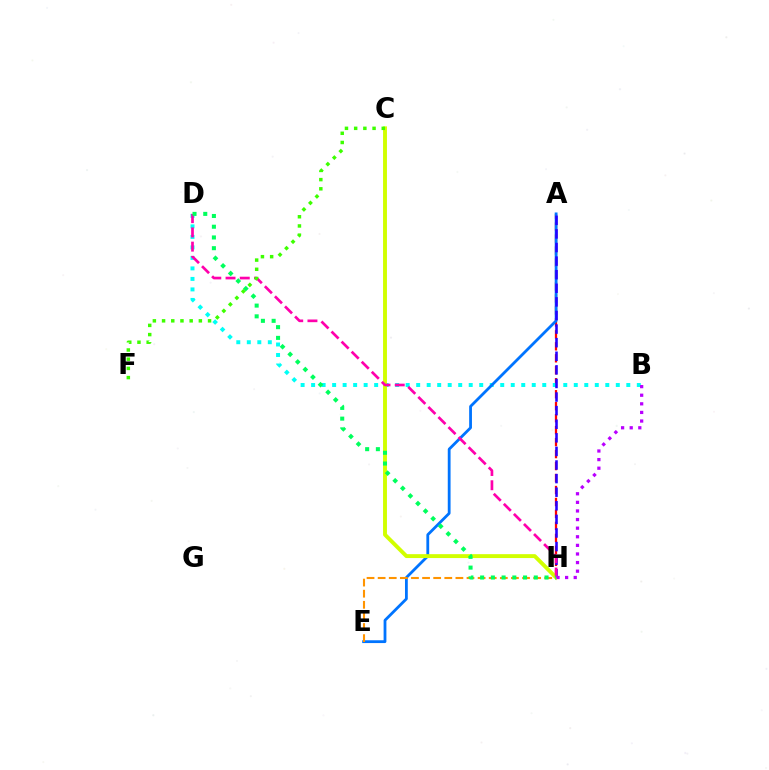{('A', 'H'): [{'color': '#ff0000', 'line_style': 'dashed', 'thickness': 1.63}, {'color': '#2500ff', 'line_style': 'dashed', 'thickness': 1.85}], ('B', 'D'): [{'color': '#00fff6', 'line_style': 'dotted', 'thickness': 2.85}], ('A', 'E'): [{'color': '#0074ff', 'line_style': 'solid', 'thickness': 2.02}], ('E', 'H'): [{'color': '#ff9400', 'line_style': 'dashed', 'thickness': 1.51}], ('C', 'H'): [{'color': '#d1ff00', 'line_style': 'solid', 'thickness': 2.81}], ('D', 'H'): [{'color': '#ff00ac', 'line_style': 'dashed', 'thickness': 1.93}, {'color': '#00ff5c', 'line_style': 'dotted', 'thickness': 2.92}], ('B', 'H'): [{'color': '#b900ff', 'line_style': 'dotted', 'thickness': 2.34}], ('C', 'F'): [{'color': '#3dff00', 'line_style': 'dotted', 'thickness': 2.5}]}